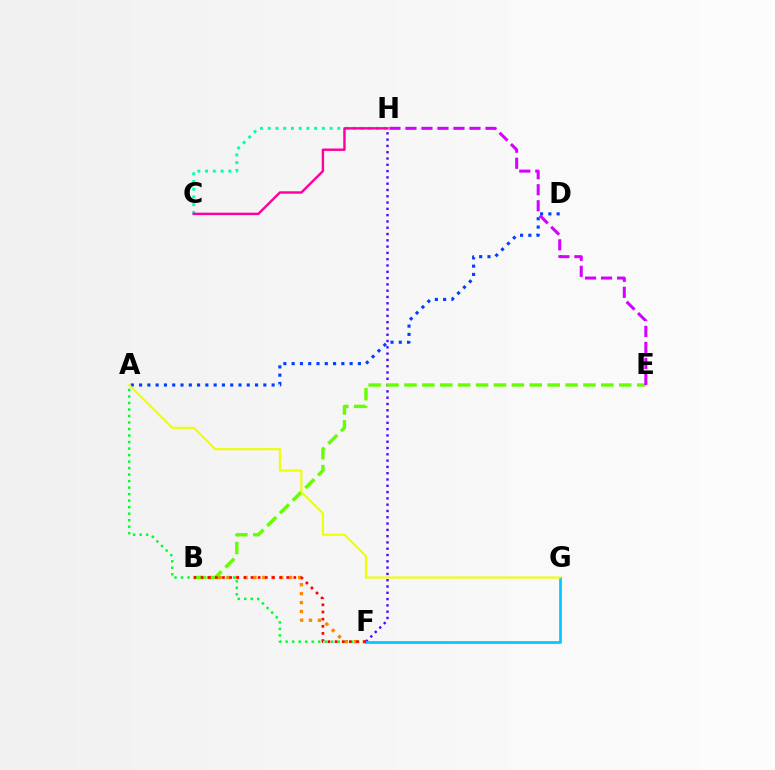{('F', 'H'): [{'color': '#4f00ff', 'line_style': 'dotted', 'thickness': 1.71}], ('A', 'F'): [{'color': '#00ff27', 'line_style': 'dotted', 'thickness': 1.77}], ('C', 'H'): [{'color': '#00ffaf', 'line_style': 'dotted', 'thickness': 2.1}, {'color': '#ff00a0', 'line_style': 'solid', 'thickness': 1.74}], ('B', 'F'): [{'color': '#ff8800', 'line_style': 'dotted', 'thickness': 2.43}, {'color': '#ff0000', 'line_style': 'dotted', 'thickness': 1.94}], ('B', 'E'): [{'color': '#66ff00', 'line_style': 'dashed', 'thickness': 2.43}], ('F', 'G'): [{'color': '#00c7ff', 'line_style': 'solid', 'thickness': 1.95}], ('A', 'D'): [{'color': '#003fff', 'line_style': 'dotted', 'thickness': 2.25}], ('E', 'H'): [{'color': '#d600ff', 'line_style': 'dashed', 'thickness': 2.17}], ('A', 'G'): [{'color': '#eeff00', 'line_style': 'solid', 'thickness': 1.51}]}